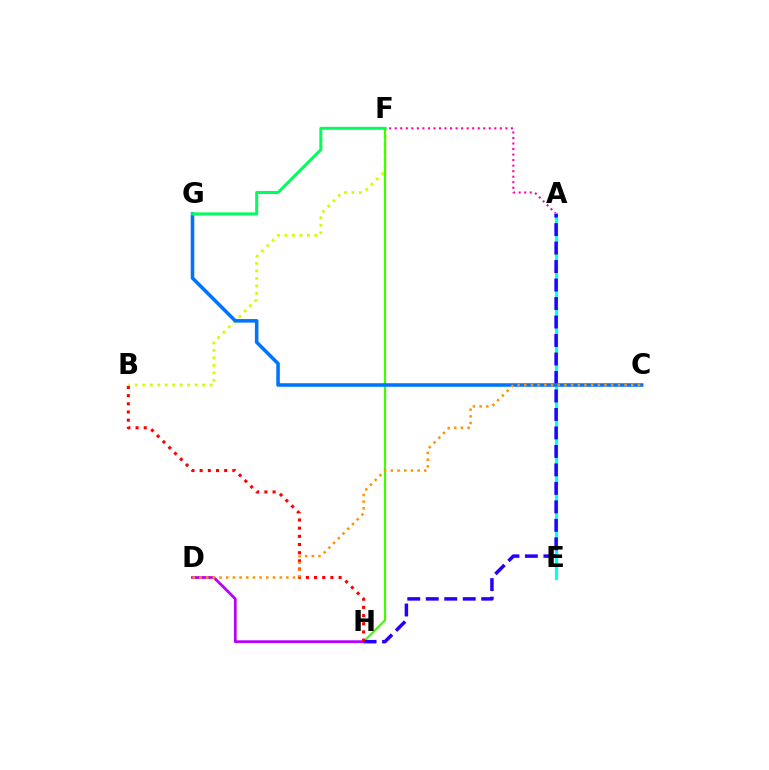{('A', 'F'): [{'color': '#ff00ac', 'line_style': 'dotted', 'thickness': 1.5}], ('A', 'E'): [{'color': '#00fff6', 'line_style': 'solid', 'thickness': 2.33}], ('B', 'F'): [{'color': '#d1ff00', 'line_style': 'dotted', 'thickness': 2.03}], ('F', 'H'): [{'color': '#3dff00', 'line_style': 'solid', 'thickness': 1.58}], ('D', 'H'): [{'color': '#b900ff', 'line_style': 'solid', 'thickness': 1.99}], ('A', 'H'): [{'color': '#2500ff', 'line_style': 'dashed', 'thickness': 2.51}], ('B', 'H'): [{'color': '#ff0000', 'line_style': 'dotted', 'thickness': 2.22}], ('C', 'G'): [{'color': '#0074ff', 'line_style': 'solid', 'thickness': 2.56}], ('F', 'G'): [{'color': '#00ff5c', 'line_style': 'solid', 'thickness': 2.16}], ('C', 'D'): [{'color': '#ff9400', 'line_style': 'dotted', 'thickness': 1.82}]}